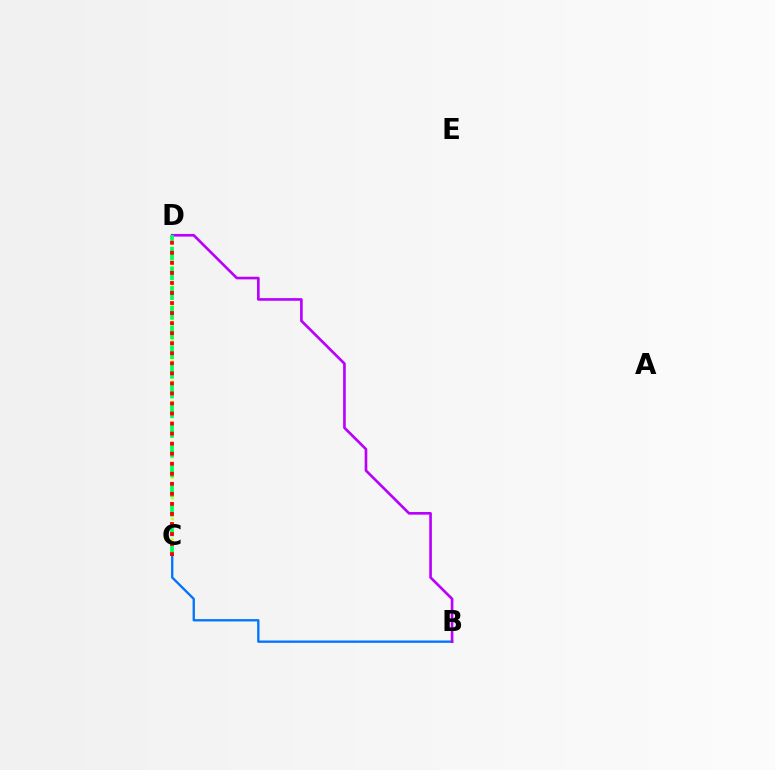{('B', 'C'): [{'color': '#0074ff', 'line_style': 'solid', 'thickness': 1.68}], ('C', 'D'): [{'color': '#d1ff00', 'line_style': 'dotted', 'thickness': 1.87}, {'color': '#00ff5c', 'line_style': 'dashed', 'thickness': 2.68}, {'color': '#ff0000', 'line_style': 'dotted', 'thickness': 2.73}], ('B', 'D'): [{'color': '#b900ff', 'line_style': 'solid', 'thickness': 1.91}]}